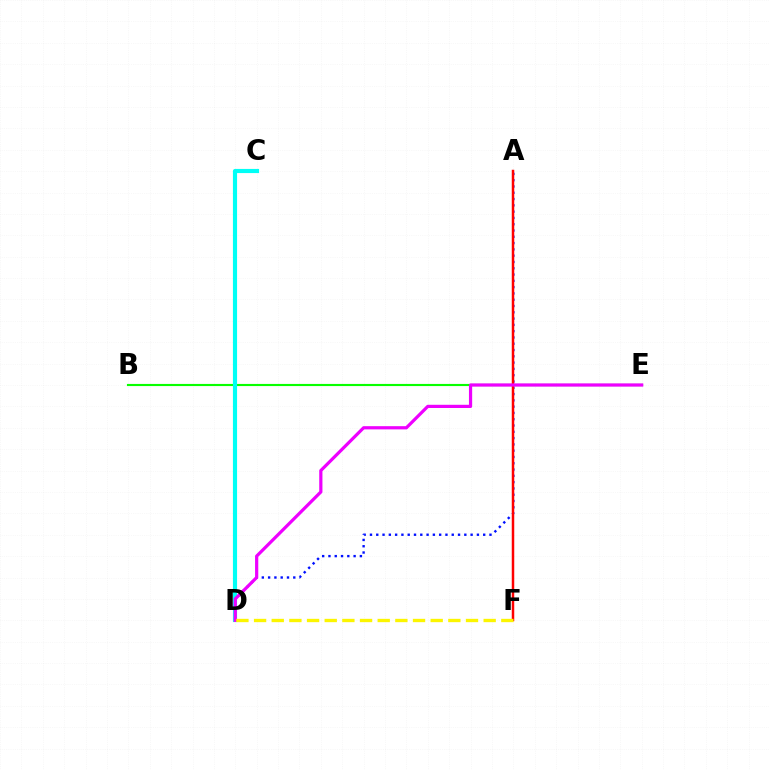{('A', 'D'): [{'color': '#0010ff', 'line_style': 'dotted', 'thickness': 1.71}], ('B', 'E'): [{'color': '#08ff00', 'line_style': 'solid', 'thickness': 1.54}], ('A', 'F'): [{'color': '#ff0000', 'line_style': 'solid', 'thickness': 1.79}], ('C', 'D'): [{'color': '#00fff6', 'line_style': 'solid', 'thickness': 2.99}], ('D', 'E'): [{'color': '#ee00ff', 'line_style': 'solid', 'thickness': 2.31}], ('D', 'F'): [{'color': '#fcf500', 'line_style': 'dashed', 'thickness': 2.4}]}